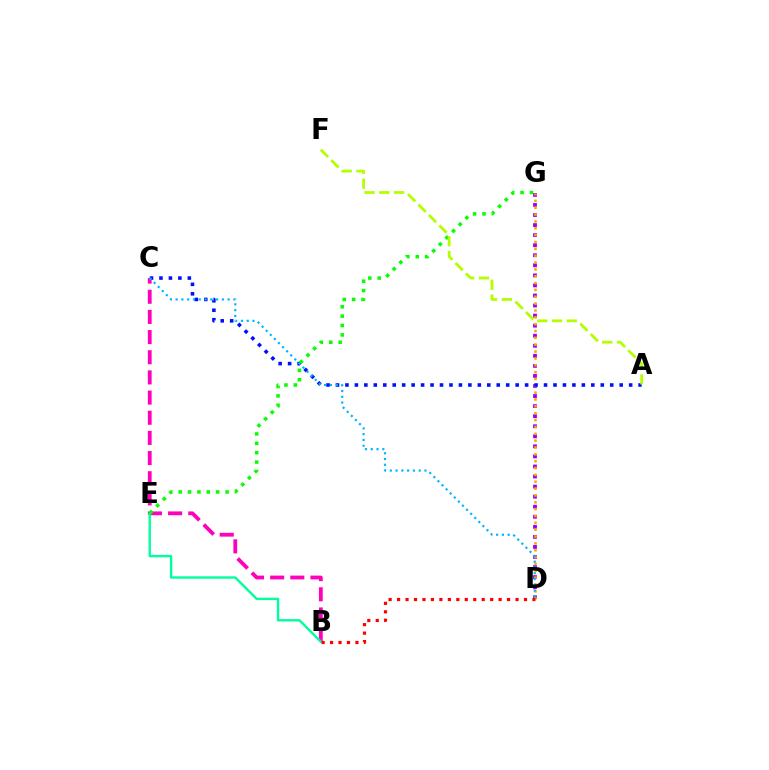{('D', 'G'): [{'color': '#9b00ff', 'line_style': 'dotted', 'thickness': 2.73}, {'color': '#ffa500', 'line_style': 'dotted', 'thickness': 1.86}], ('A', 'C'): [{'color': '#0010ff', 'line_style': 'dotted', 'thickness': 2.57}], ('B', 'C'): [{'color': '#ff00bd', 'line_style': 'dashed', 'thickness': 2.74}], ('B', 'E'): [{'color': '#00ff9d', 'line_style': 'solid', 'thickness': 1.71}], ('E', 'G'): [{'color': '#08ff00', 'line_style': 'dotted', 'thickness': 2.55}], ('A', 'F'): [{'color': '#b3ff00', 'line_style': 'dashed', 'thickness': 2.01}], ('B', 'D'): [{'color': '#ff0000', 'line_style': 'dotted', 'thickness': 2.3}], ('C', 'D'): [{'color': '#00b5ff', 'line_style': 'dotted', 'thickness': 1.57}]}